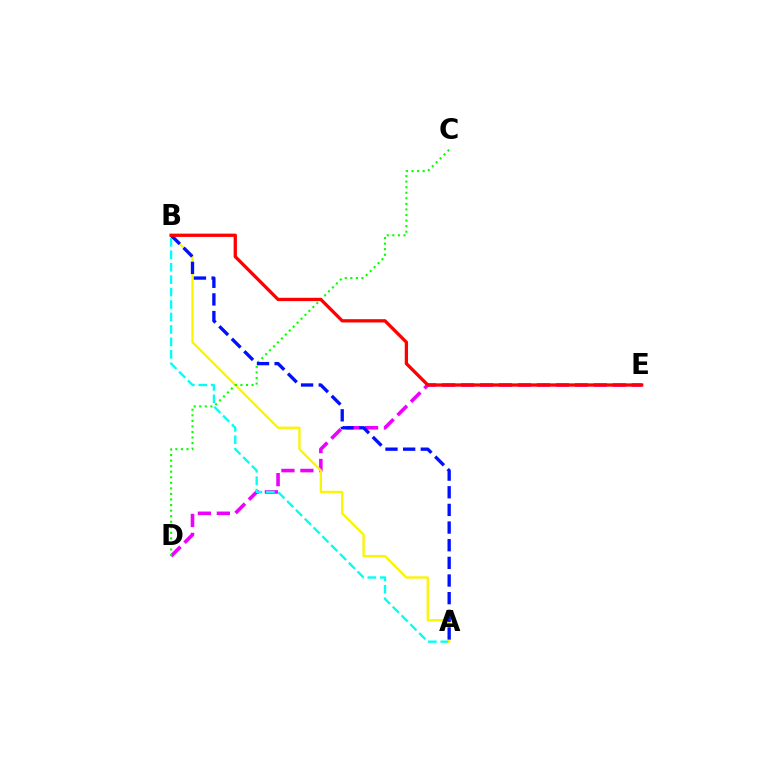{('D', 'E'): [{'color': '#ee00ff', 'line_style': 'dashed', 'thickness': 2.58}], ('A', 'B'): [{'color': '#00fff6', 'line_style': 'dashed', 'thickness': 1.69}, {'color': '#fcf500', 'line_style': 'solid', 'thickness': 1.67}, {'color': '#0010ff', 'line_style': 'dashed', 'thickness': 2.4}], ('C', 'D'): [{'color': '#08ff00', 'line_style': 'dotted', 'thickness': 1.51}], ('B', 'E'): [{'color': '#ff0000', 'line_style': 'solid', 'thickness': 2.37}]}